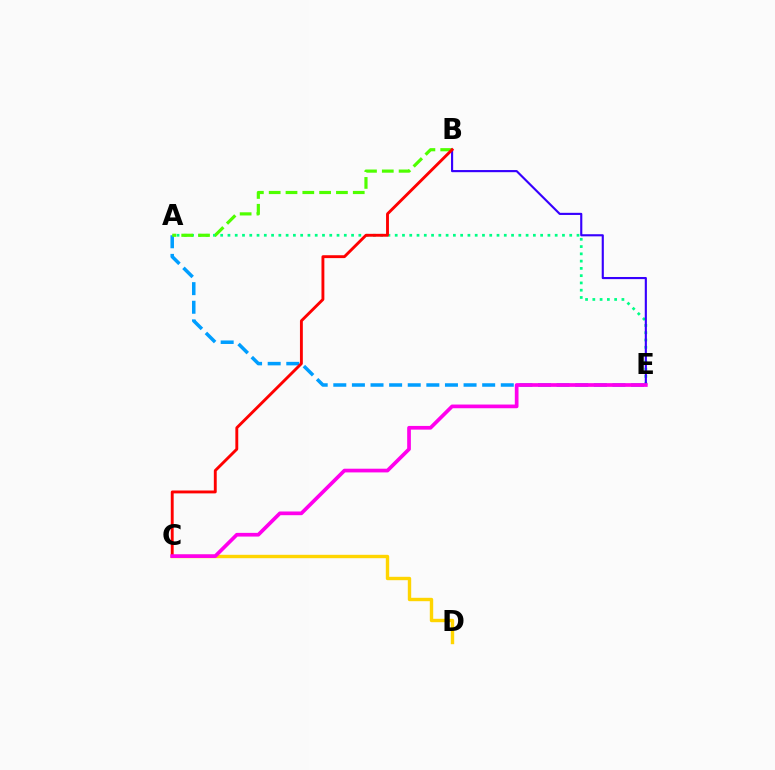{('C', 'D'): [{'color': '#ffd500', 'line_style': 'solid', 'thickness': 2.44}], ('A', 'E'): [{'color': '#00ff86', 'line_style': 'dotted', 'thickness': 1.98}, {'color': '#009eff', 'line_style': 'dashed', 'thickness': 2.53}], ('B', 'E'): [{'color': '#3700ff', 'line_style': 'solid', 'thickness': 1.54}], ('A', 'B'): [{'color': '#4fff00', 'line_style': 'dashed', 'thickness': 2.28}], ('B', 'C'): [{'color': '#ff0000', 'line_style': 'solid', 'thickness': 2.08}], ('C', 'E'): [{'color': '#ff00ed', 'line_style': 'solid', 'thickness': 2.66}]}